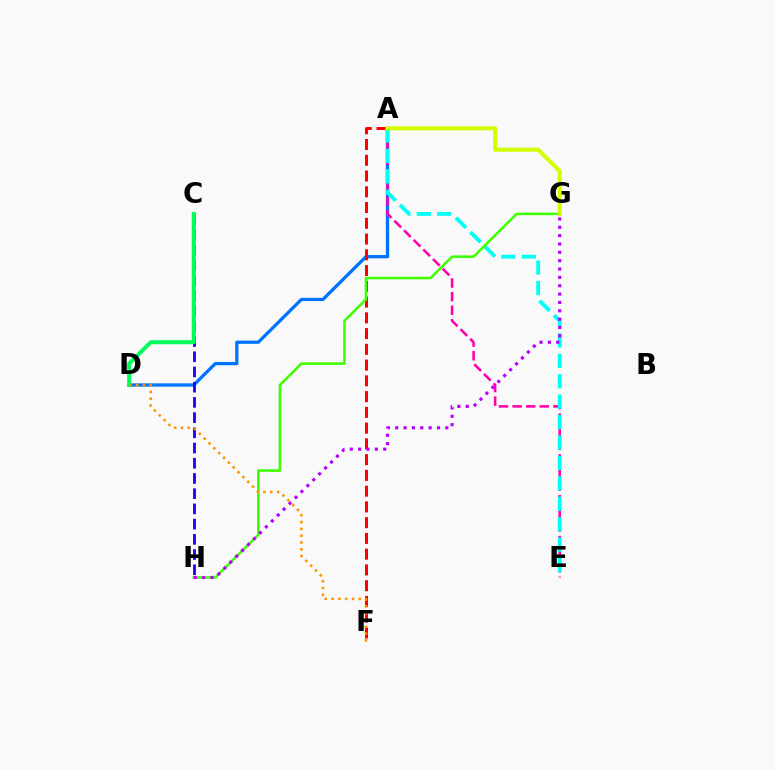{('A', 'D'): [{'color': '#0074ff', 'line_style': 'solid', 'thickness': 2.35}], ('A', 'F'): [{'color': '#ff0000', 'line_style': 'dashed', 'thickness': 2.14}], ('A', 'E'): [{'color': '#ff00ac', 'line_style': 'dashed', 'thickness': 1.85}, {'color': '#00fff6', 'line_style': 'dashed', 'thickness': 2.77}], ('G', 'H'): [{'color': '#3dff00', 'line_style': 'solid', 'thickness': 1.83}, {'color': '#b900ff', 'line_style': 'dotted', 'thickness': 2.27}], ('C', 'H'): [{'color': '#2500ff', 'line_style': 'dashed', 'thickness': 2.07}], ('C', 'D'): [{'color': '#00ff5c', 'line_style': 'solid', 'thickness': 2.9}], ('A', 'G'): [{'color': '#d1ff00', 'line_style': 'solid', 'thickness': 2.92}], ('D', 'F'): [{'color': '#ff9400', 'line_style': 'dotted', 'thickness': 1.85}]}